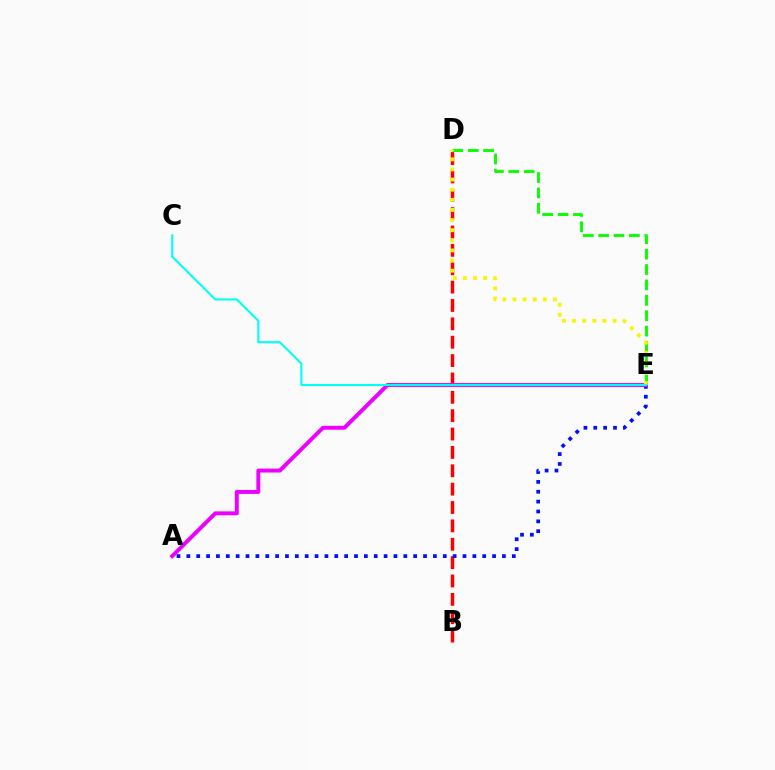{('B', 'D'): [{'color': '#ff0000', 'line_style': 'dashed', 'thickness': 2.5}], ('A', 'E'): [{'color': '#0010ff', 'line_style': 'dotted', 'thickness': 2.68}, {'color': '#ee00ff', 'line_style': 'solid', 'thickness': 2.83}], ('D', 'E'): [{'color': '#08ff00', 'line_style': 'dashed', 'thickness': 2.09}, {'color': '#fcf500', 'line_style': 'dotted', 'thickness': 2.75}], ('C', 'E'): [{'color': '#00fff6', 'line_style': 'solid', 'thickness': 1.5}]}